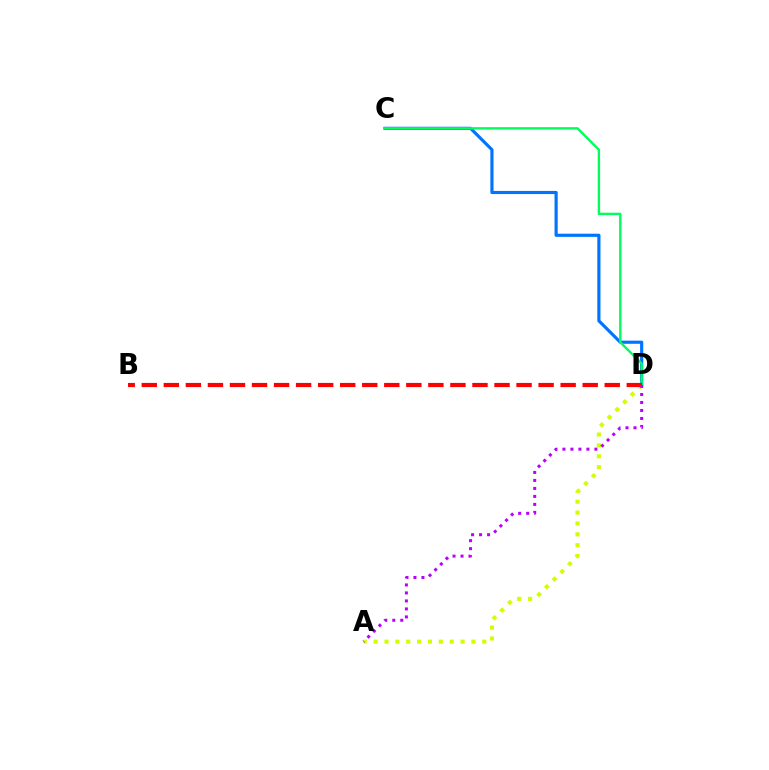{('C', 'D'): [{'color': '#0074ff', 'line_style': 'solid', 'thickness': 2.27}, {'color': '#00ff5c', 'line_style': 'solid', 'thickness': 1.72}], ('A', 'D'): [{'color': '#d1ff00', 'line_style': 'dotted', 'thickness': 2.95}, {'color': '#b900ff', 'line_style': 'dotted', 'thickness': 2.17}], ('B', 'D'): [{'color': '#ff0000', 'line_style': 'dashed', 'thickness': 2.99}]}